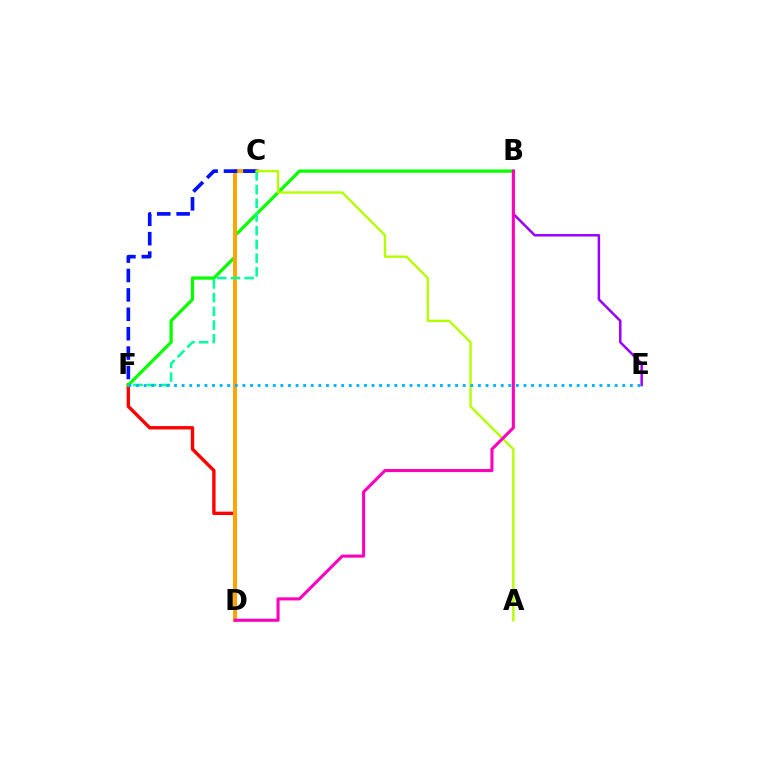{('D', 'F'): [{'color': '#ff0000', 'line_style': 'solid', 'thickness': 2.43}], ('B', 'F'): [{'color': '#08ff00', 'line_style': 'solid', 'thickness': 2.35}], ('C', 'D'): [{'color': '#ffa500', 'line_style': 'solid', 'thickness': 2.82}], ('C', 'F'): [{'color': '#0010ff', 'line_style': 'dashed', 'thickness': 2.64}, {'color': '#00ff9d', 'line_style': 'dashed', 'thickness': 1.86}], ('B', 'E'): [{'color': '#9b00ff', 'line_style': 'solid', 'thickness': 1.79}], ('A', 'C'): [{'color': '#b3ff00', 'line_style': 'solid', 'thickness': 1.71}], ('B', 'D'): [{'color': '#ff00bd', 'line_style': 'solid', 'thickness': 2.21}], ('E', 'F'): [{'color': '#00b5ff', 'line_style': 'dotted', 'thickness': 2.06}]}